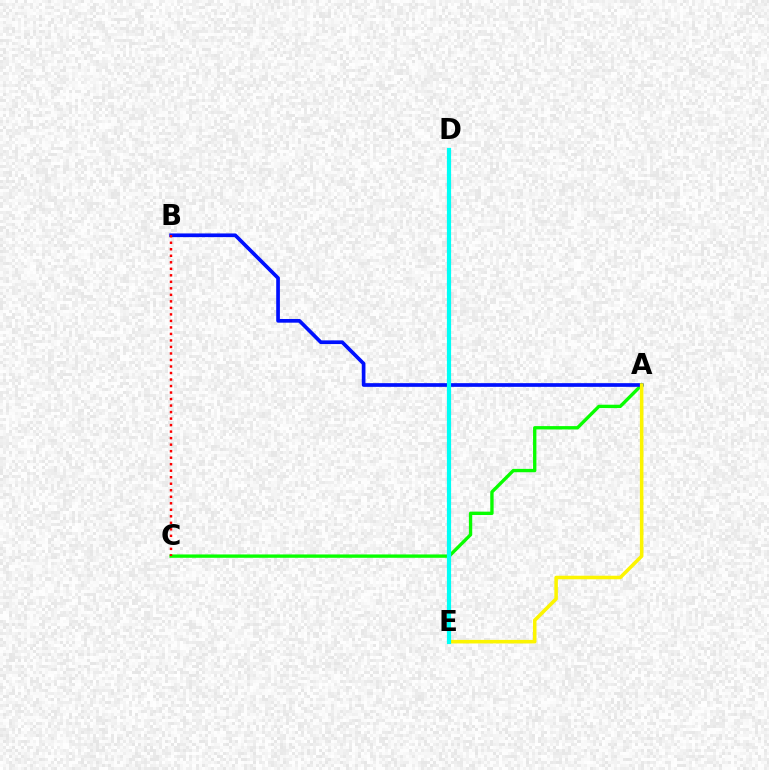{('A', 'C'): [{'color': '#08ff00', 'line_style': 'solid', 'thickness': 2.41}], ('A', 'B'): [{'color': '#0010ff', 'line_style': 'solid', 'thickness': 2.65}], ('D', 'E'): [{'color': '#ee00ff', 'line_style': 'dotted', 'thickness': 2.96}, {'color': '#00fff6', 'line_style': 'solid', 'thickness': 2.99}], ('B', 'C'): [{'color': '#ff0000', 'line_style': 'dotted', 'thickness': 1.77}], ('A', 'E'): [{'color': '#fcf500', 'line_style': 'solid', 'thickness': 2.55}]}